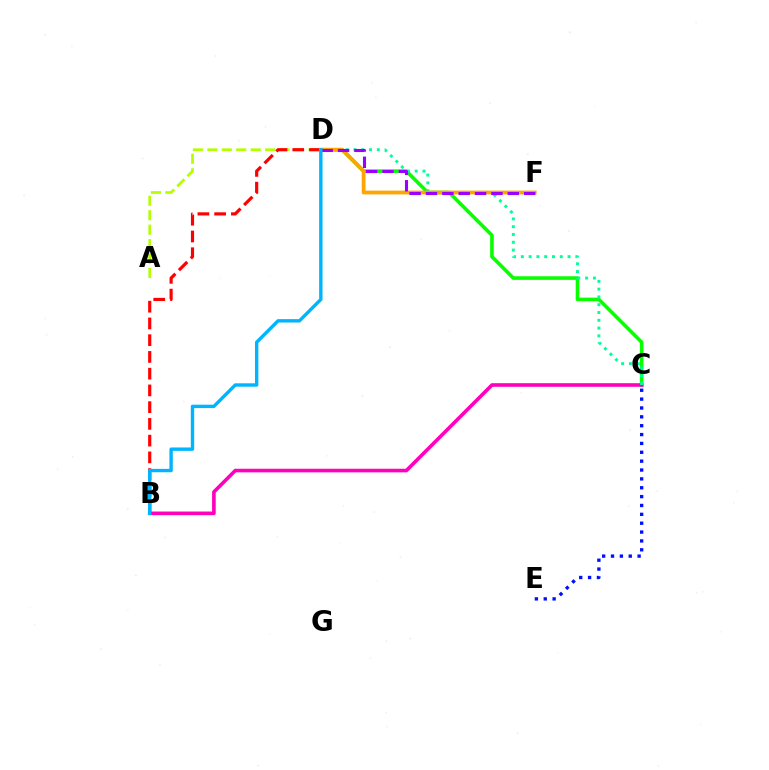{('A', 'D'): [{'color': '#b3ff00', 'line_style': 'dashed', 'thickness': 1.96}], ('C', 'D'): [{'color': '#08ff00', 'line_style': 'solid', 'thickness': 2.59}, {'color': '#00ff9d', 'line_style': 'dotted', 'thickness': 2.12}], ('B', 'C'): [{'color': '#ff00bd', 'line_style': 'solid', 'thickness': 2.6}], ('B', 'D'): [{'color': '#ff0000', 'line_style': 'dashed', 'thickness': 2.27}, {'color': '#00b5ff', 'line_style': 'solid', 'thickness': 2.44}], ('C', 'E'): [{'color': '#0010ff', 'line_style': 'dotted', 'thickness': 2.41}], ('D', 'F'): [{'color': '#ffa500', 'line_style': 'solid', 'thickness': 2.73}, {'color': '#9b00ff', 'line_style': 'dashed', 'thickness': 2.22}]}